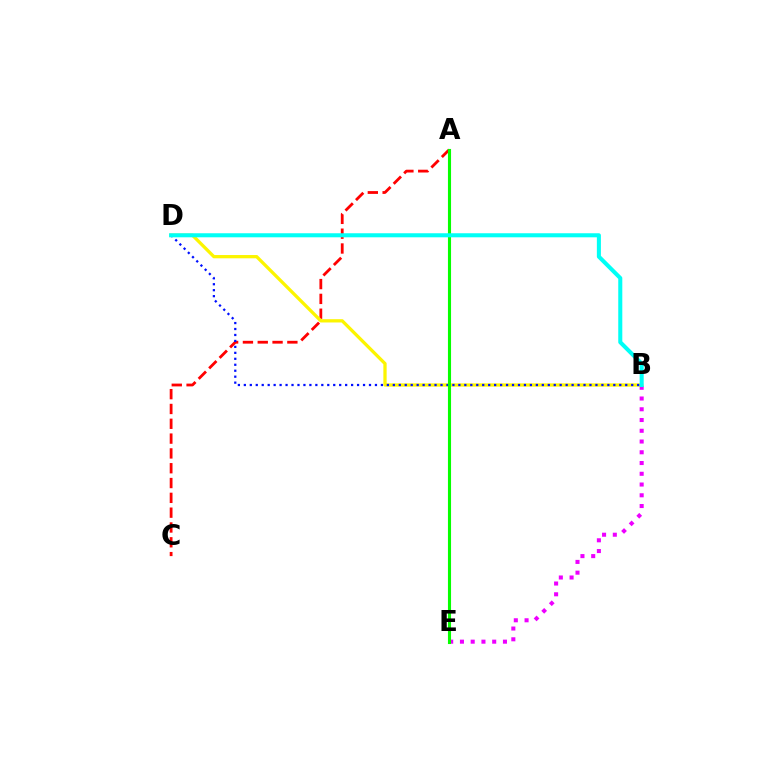{('A', 'C'): [{'color': '#ff0000', 'line_style': 'dashed', 'thickness': 2.01}], ('B', 'E'): [{'color': '#ee00ff', 'line_style': 'dotted', 'thickness': 2.92}], ('B', 'D'): [{'color': '#fcf500', 'line_style': 'solid', 'thickness': 2.36}, {'color': '#0010ff', 'line_style': 'dotted', 'thickness': 1.62}, {'color': '#00fff6', 'line_style': 'solid', 'thickness': 2.92}], ('A', 'E'): [{'color': '#08ff00', 'line_style': 'solid', 'thickness': 2.23}]}